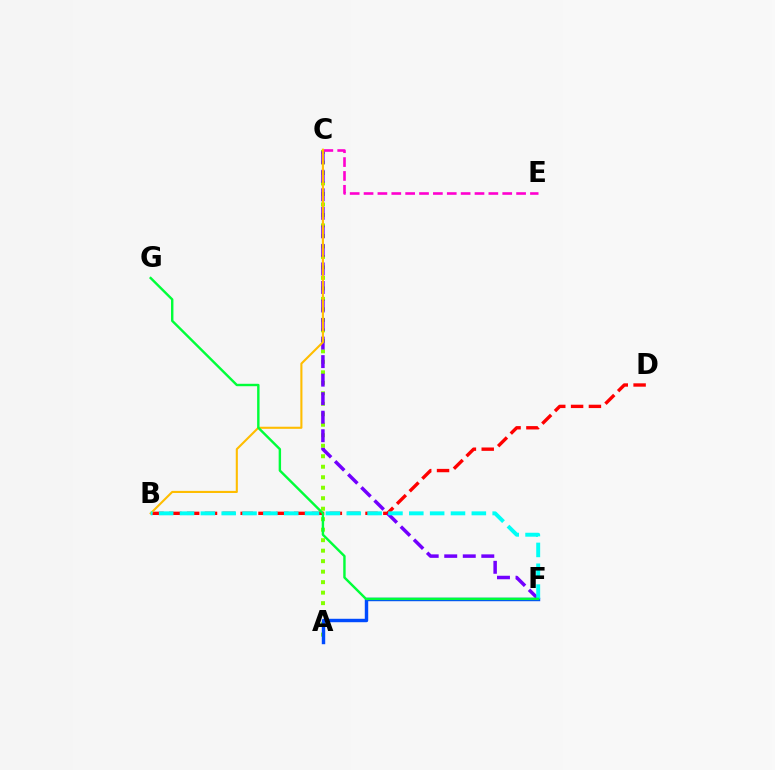{('A', 'C'): [{'color': '#84ff00', 'line_style': 'dotted', 'thickness': 2.85}], ('B', 'D'): [{'color': '#ff0000', 'line_style': 'dashed', 'thickness': 2.42}], ('A', 'F'): [{'color': '#004bff', 'line_style': 'solid', 'thickness': 2.47}], ('C', 'F'): [{'color': '#7200ff', 'line_style': 'dashed', 'thickness': 2.52}], ('C', 'E'): [{'color': '#ff00cf', 'line_style': 'dashed', 'thickness': 1.88}], ('B', 'C'): [{'color': '#ffbd00', 'line_style': 'solid', 'thickness': 1.51}], ('B', 'F'): [{'color': '#00fff6', 'line_style': 'dashed', 'thickness': 2.83}], ('F', 'G'): [{'color': '#00ff39', 'line_style': 'solid', 'thickness': 1.74}]}